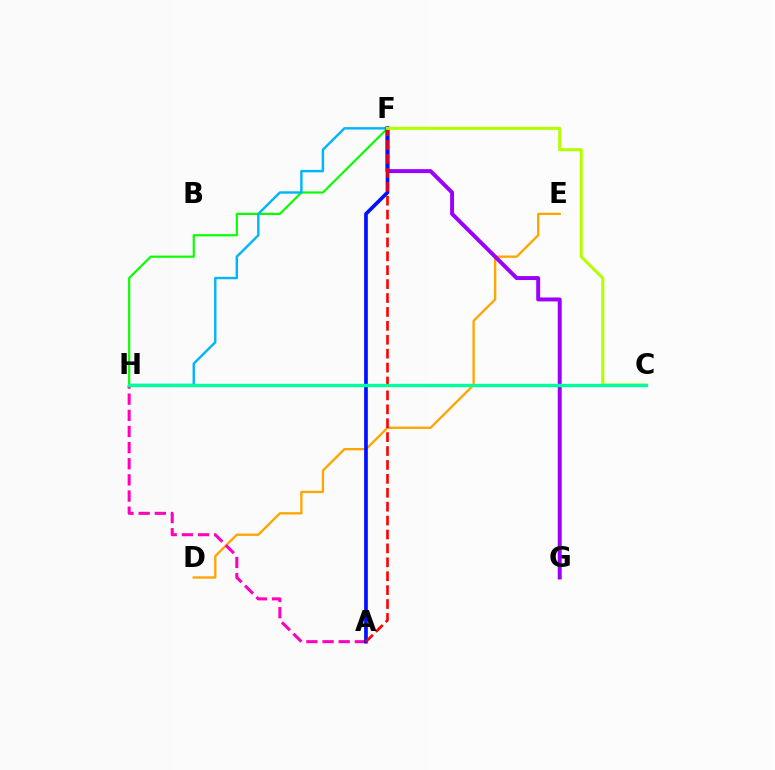{('F', 'H'): [{'color': '#08ff00', 'line_style': 'solid', 'thickness': 1.57}, {'color': '#00b5ff', 'line_style': 'solid', 'thickness': 1.73}], ('D', 'E'): [{'color': '#ffa500', 'line_style': 'solid', 'thickness': 1.68}], ('F', 'G'): [{'color': '#9b00ff', 'line_style': 'solid', 'thickness': 2.84}], ('A', 'H'): [{'color': '#ff00bd', 'line_style': 'dashed', 'thickness': 2.19}], ('A', 'F'): [{'color': '#0010ff', 'line_style': 'solid', 'thickness': 2.65}, {'color': '#ff0000', 'line_style': 'dashed', 'thickness': 1.89}], ('C', 'F'): [{'color': '#b3ff00', 'line_style': 'solid', 'thickness': 2.21}], ('C', 'H'): [{'color': '#00ff9d', 'line_style': 'solid', 'thickness': 2.4}]}